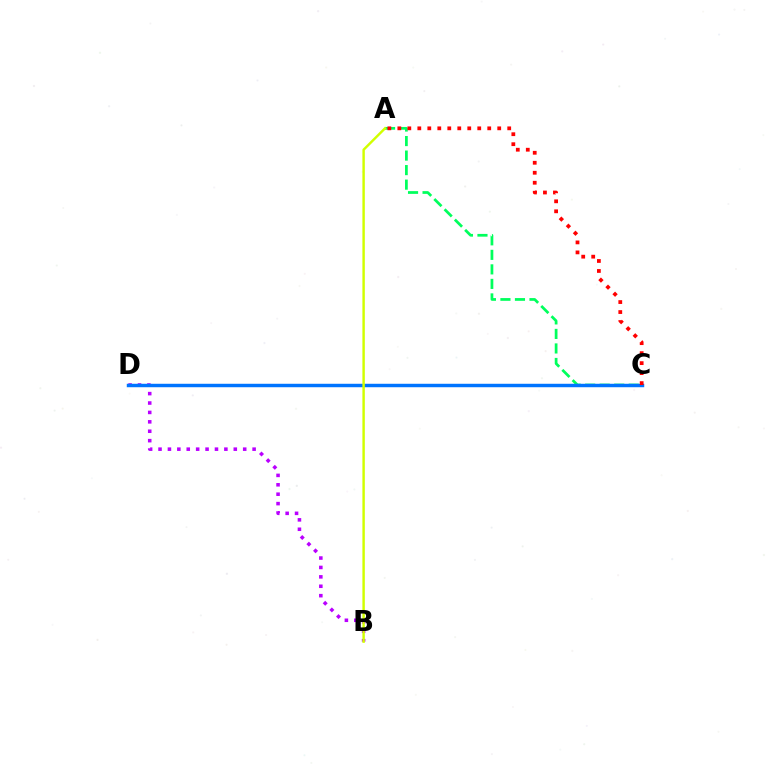{('B', 'D'): [{'color': '#b900ff', 'line_style': 'dotted', 'thickness': 2.56}], ('A', 'C'): [{'color': '#00ff5c', 'line_style': 'dashed', 'thickness': 1.97}, {'color': '#ff0000', 'line_style': 'dotted', 'thickness': 2.71}], ('C', 'D'): [{'color': '#0074ff', 'line_style': 'solid', 'thickness': 2.48}], ('A', 'B'): [{'color': '#d1ff00', 'line_style': 'solid', 'thickness': 1.75}]}